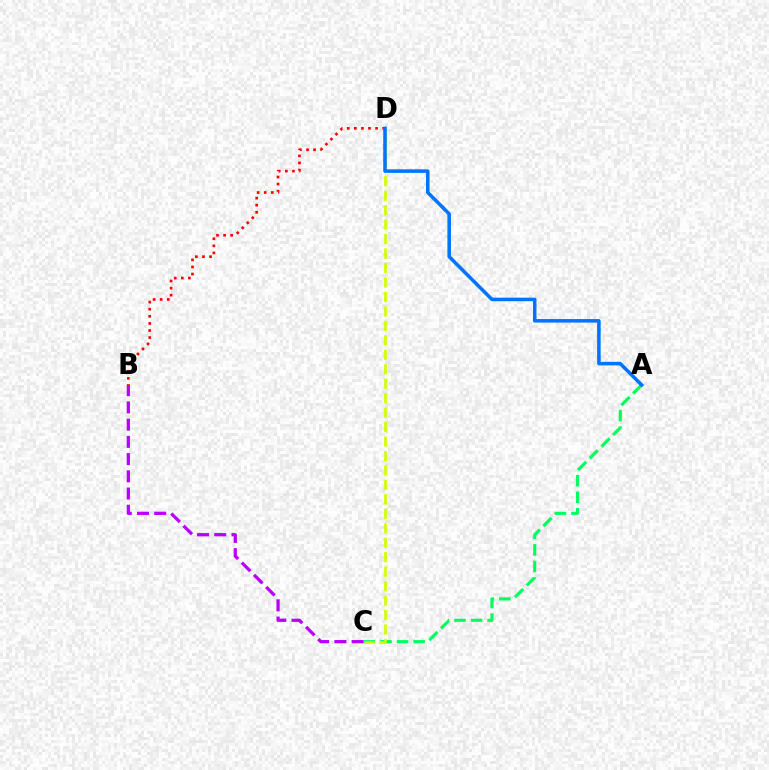{('B', 'D'): [{'color': '#ff0000', 'line_style': 'dotted', 'thickness': 1.93}], ('A', 'C'): [{'color': '#00ff5c', 'line_style': 'dashed', 'thickness': 2.25}], ('C', 'D'): [{'color': '#d1ff00', 'line_style': 'dashed', 'thickness': 1.96}], ('B', 'C'): [{'color': '#b900ff', 'line_style': 'dashed', 'thickness': 2.34}], ('A', 'D'): [{'color': '#0074ff', 'line_style': 'solid', 'thickness': 2.55}]}